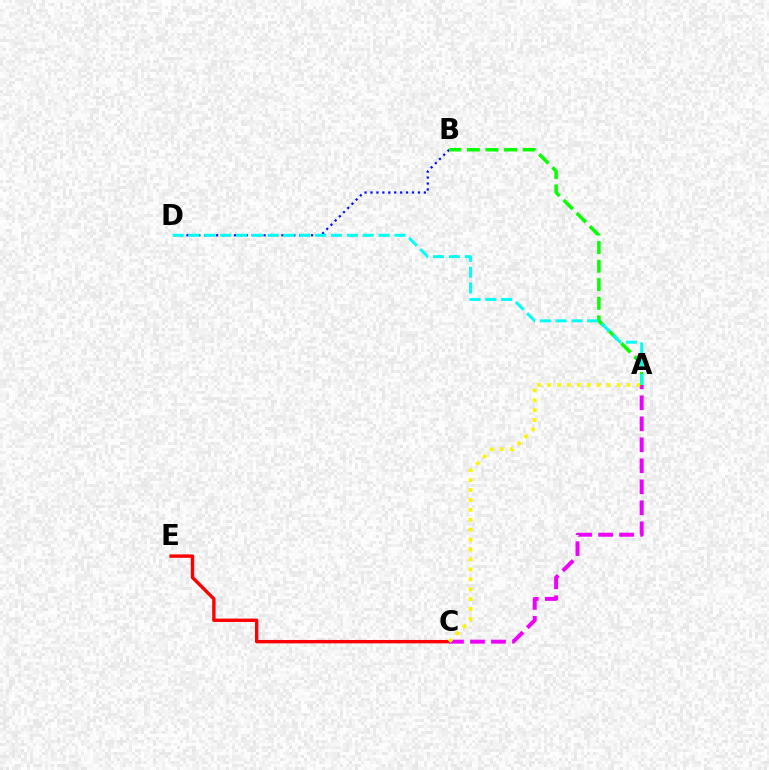{('B', 'D'): [{'color': '#0010ff', 'line_style': 'dotted', 'thickness': 1.61}], ('A', 'B'): [{'color': '#08ff00', 'line_style': 'dashed', 'thickness': 2.52}], ('C', 'E'): [{'color': '#ff0000', 'line_style': 'solid', 'thickness': 2.44}], ('A', 'D'): [{'color': '#00fff6', 'line_style': 'dashed', 'thickness': 2.15}], ('A', 'C'): [{'color': '#ee00ff', 'line_style': 'dashed', 'thickness': 2.85}, {'color': '#fcf500', 'line_style': 'dotted', 'thickness': 2.69}]}